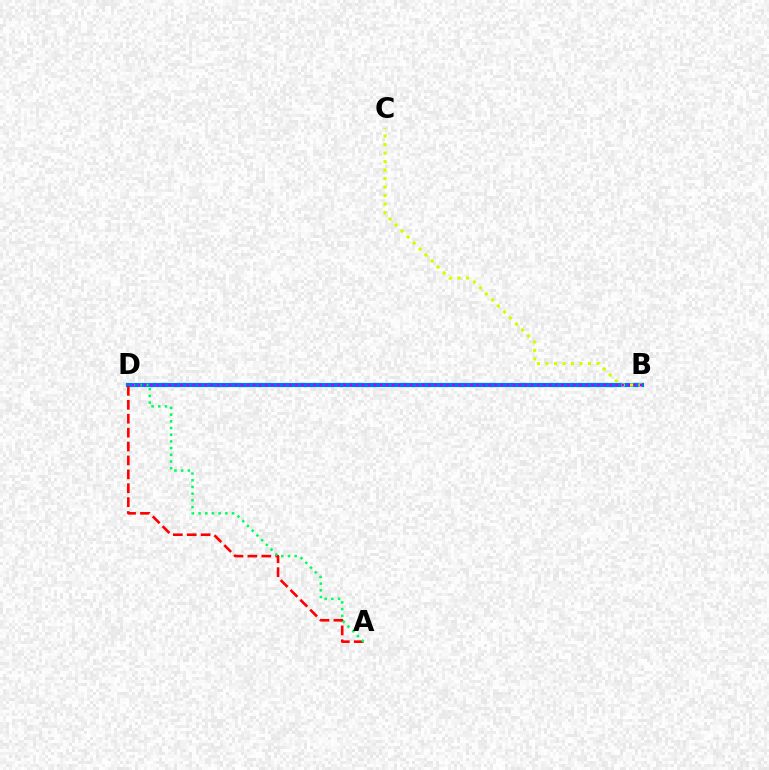{('B', 'D'): [{'color': '#0074ff', 'line_style': 'solid', 'thickness': 3.0}, {'color': '#b900ff', 'line_style': 'dotted', 'thickness': 1.64}], ('B', 'C'): [{'color': '#d1ff00', 'line_style': 'dotted', 'thickness': 2.31}], ('A', 'D'): [{'color': '#ff0000', 'line_style': 'dashed', 'thickness': 1.89}, {'color': '#00ff5c', 'line_style': 'dotted', 'thickness': 1.82}]}